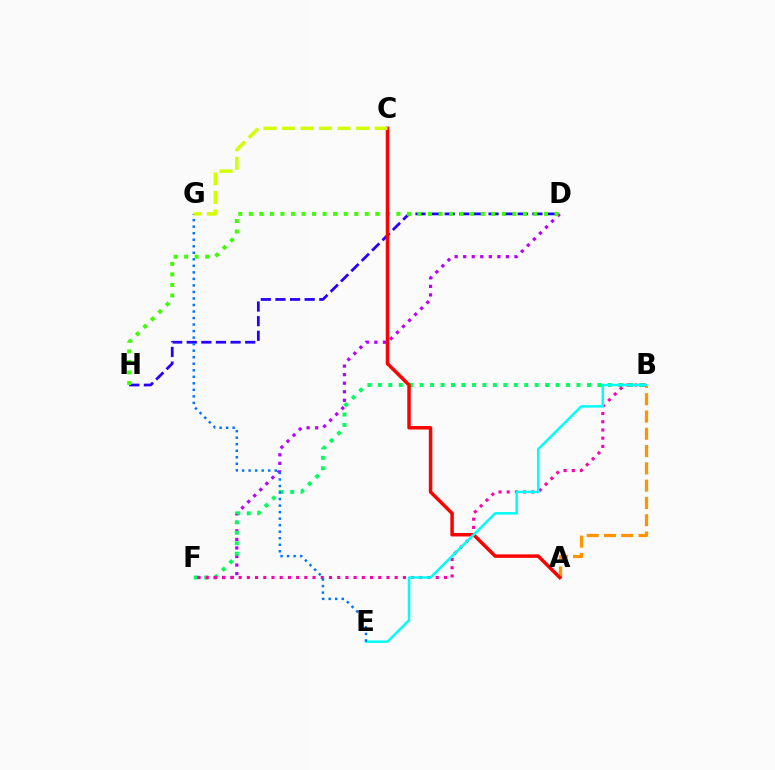{('A', 'B'): [{'color': '#ff9400', 'line_style': 'dashed', 'thickness': 2.35}], ('D', 'F'): [{'color': '#b900ff', 'line_style': 'dotted', 'thickness': 2.32}], ('D', 'H'): [{'color': '#2500ff', 'line_style': 'dashed', 'thickness': 1.98}, {'color': '#3dff00', 'line_style': 'dotted', 'thickness': 2.86}], ('B', 'F'): [{'color': '#00ff5c', 'line_style': 'dotted', 'thickness': 2.84}, {'color': '#ff00ac', 'line_style': 'dotted', 'thickness': 2.23}], ('A', 'C'): [{'color': '#ff0000', 'line_style': 'solid', 'thickness': 2.51}], ('B', 'E'): [{'color': '#00fff6', 'line_style': 'solid', 'thickness': 1.79}], ('E', 'G'): [{'color': '#0074ff', 'line_style': 'dotted', 'thickness': 1.77}], ('C', 'G'): [{'color': '#d1ff00', 'line_style': 'dashed', 'thickness': 2.52}]}